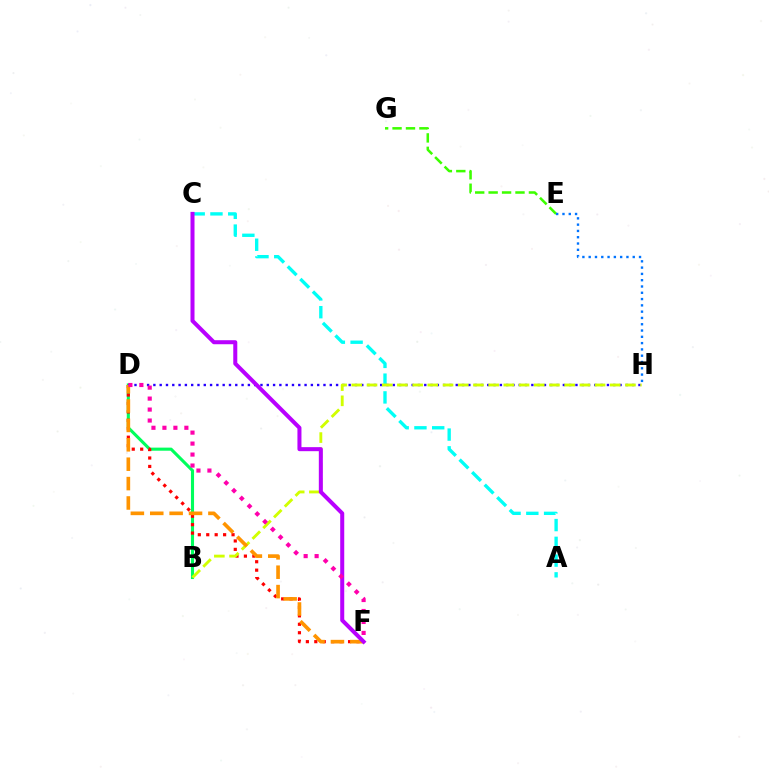{('B', 'D'): [{'color': '#00ff5c', 'line_style': 'solid', 'thickness': 2.23}], ('A', 'C'): [{'color': '#00fff6', 'line_style': 'dashed', 'thickness': 2.41}], ('D', 'H'): [{'color': '#2500ff', 'line_style': 'dotted', 'thickness': 1.71}], ('D', 'F'): [{'color': '#ff0000', 'line_style': 'dotted', 'thickness': 2.29}, {'color': '#ff9400', 'line_style': 'dashed', 'thickness': 2.63}, {'color': '#ff00ac', 'line_style': 'dotted', 'thickness': 2.98}], ('E', 'G'): [{'color': '#3dff00', 'line_style': 'dashed', 'thickness': 1.82}], ('B', 'H'): [{'color': '#d1ff00', 'line_style': 'dashed', 'thickness': 2.07}], ('C', 'F'): [{'color': '#b900ff', 'line_style': 'solid', 'thickness': 2.9}], ('E', 'H'): [{'color': '#0074ff', 'line_style': 'dotted', 'thickness': 1.71}]}